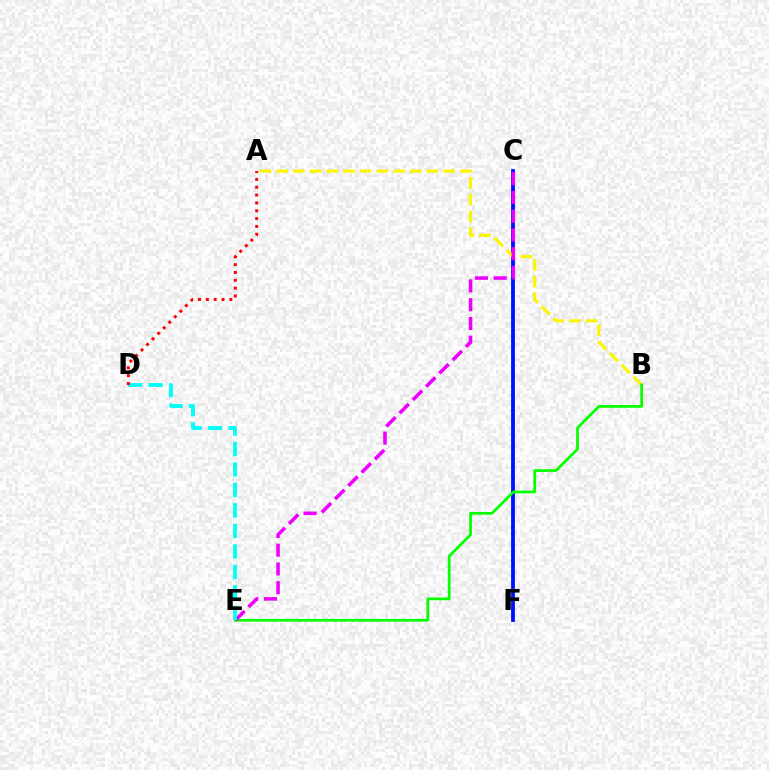{('C', 'F'): [{'color': '#0010ff', 'line_style': 'solid', 'thickness': 2.74}], ('A', 'B'): [{'color': '#fcf500', 'line_style': 'dashed', 'thickness': 2.27}], ('B', 'E'): [{'color': '#08ff00', 'line_style': 'solid', 'thickness': 1.98}], ('C', 'E'): [{'color': '#ee00ff', 'line_style': 'dashed', 'thickness': 2.55}], ('D', 'E'): [{'color': '#00fff6', 'line_style': 'dashed', 'thickness': 2.78}], ('A', 'D'): [{'color': '#ff0000', 'line_style': 'dotted', 'thickness': 2.13}]}